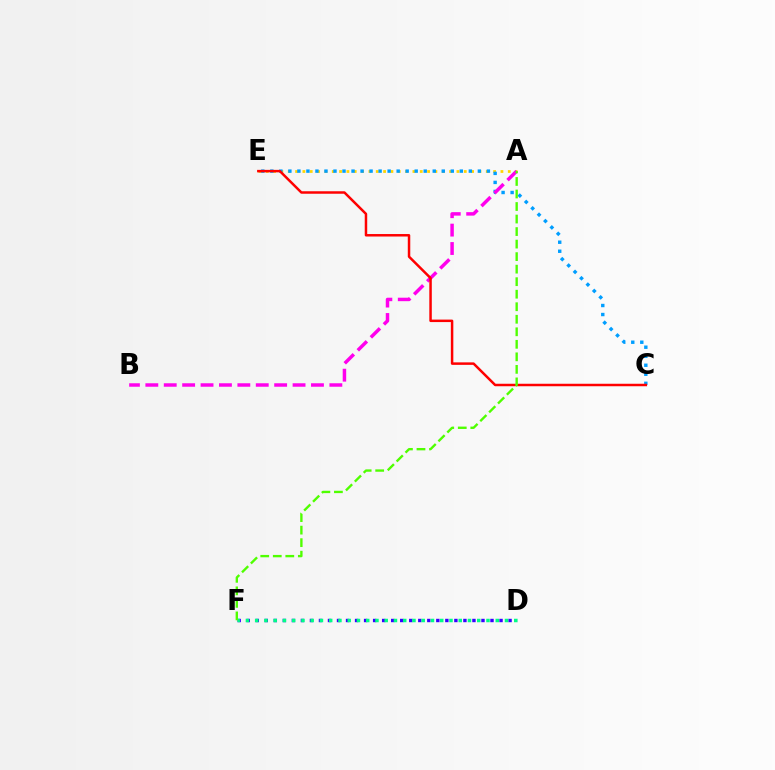{('A', 'E'): [{'color': '#ffd500', 'line_style': 'dotted', 'thickness': 1.99}], ('D', 'F'): [{'color': '#3700ff', 'line_style': 'dotted', 'thickness': 2.45}, {'color': '#00ff86', 'line_style': 'dotted', 'thickness': 2.51}], ('C', 'E'): [{'color': '#009eff', 'line_style': 'dotted', 'thickness': 2.45}, {'color': '#ff0000', 'line_style': 'solid', 'thickness': 1.79}], ('A', 'B'): [{'color': '#ff00ed', 'line_style': 'dashed', 'thickness': 2.5}], ('A', 'F'): [{'color': '#4fff00', 'line_style': 'dashed', 'thickness': 1.7}]}